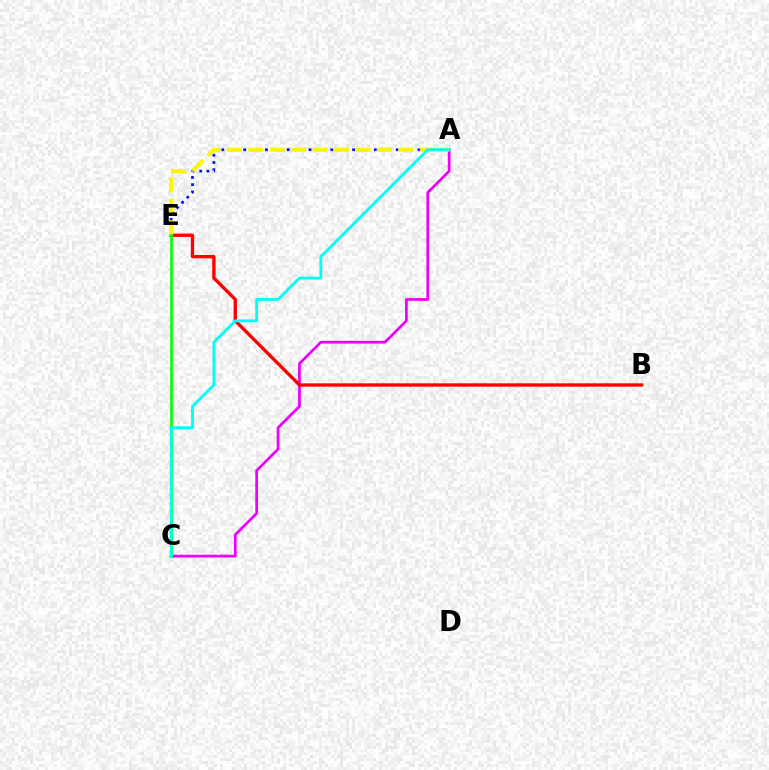{('A', 'C'): [{'color': '#ee00ff', 'line_style': 'solid', 'thickness': 1.97}, {'color': '#00fff6', 'line_style': 'solid', 'thickness': 2.04}], ('B', 'E'): [{'color': '#ff0000', 'line_style': 'solid', 'thickness': 2.41}], ('A', 'E'): [{'color': '#0010ff', 'line_style': 'dotted', 'thickness': 1.97}, {'color': '#fcf500', 'line_style': 'dashed', 'thickness': 2.91}], ('C', 'E'): [{'color': '#08ff00', 'line_style': 'solid', 'thickness': 1.91}]}